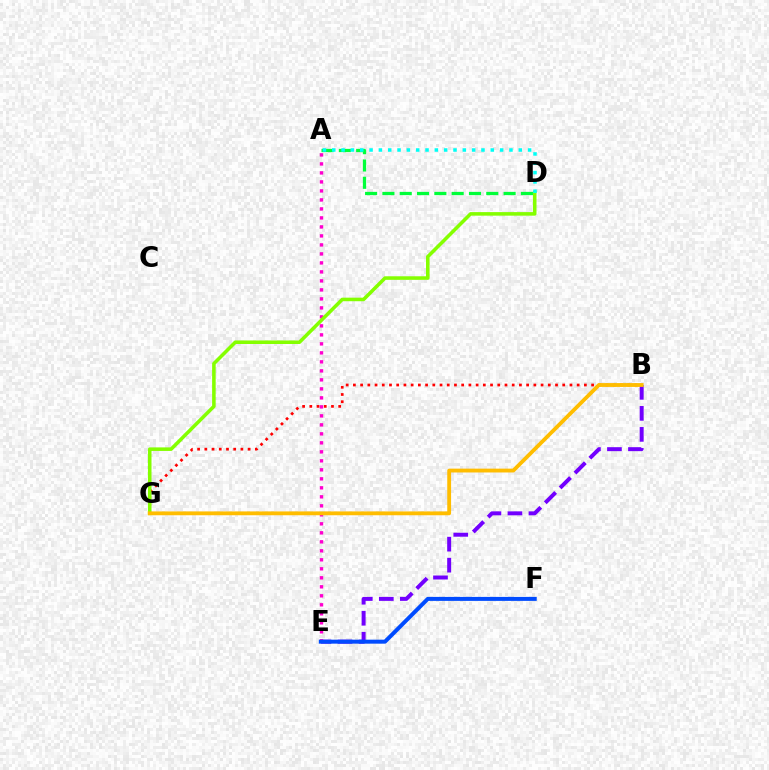{('B', 'G'): [{'color': '#ff0000', 'line_style': 'dotted', 'thickness': 1.96}, {'color': '#ffbd00', 'line_style': 'solid', 'thickness': 2.76}], ('B', 'E'): [{'color': '#7200ff', 'line_style': 'dashed', 'thickness': 2.85}], ('A', 'E'): [{'color': '#ff00cf', 'line_style': 'dotted', 'thickness': 2.44}], ('E', 'F'): [{'color': '#004bff', 'line_style': 'solid', 'thickness': 2.87}], ('D', 'G'): [{'color': '#84ff00', 'line_style': 'solid', 'thickness': 2.56}], ('A', 'D'): [{'color': '#00ff39', 'line_style': 'dashed', 'thickness': 2.35}, {'color': '#00fff6', 'line_style': 'dotted', 'thickness': 2.53}]}